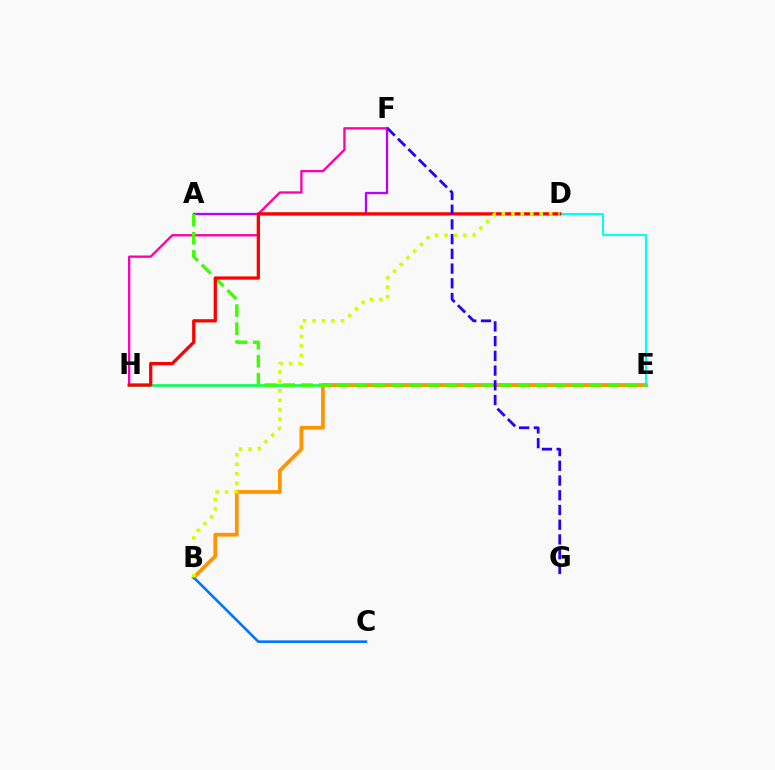{('E', 'H'): [{'color': '#00ff5c', 'line_style': 'solid', 'thickness': 1.87}], ('A', 'F'): [{'color': '#b900ff', 'line_style': 'solid', 'thickness': 1.64}], ('B', 'E'): [{'color': '#ff9400', 'line_style': 'solid', 'thickness': 2.69}], ('D', 'E'): [{'color': '#00fff6', 'line_style': 'solid', 'thickness': 1.52}], ('F', 'H'): [{'color': '#ff00ac', 'line_style': 'solid', 'thickness': 1.68}], ('A', 'E'): [{'color': '#3dff00', 'line_style': 'dashed', 'thickness': 2.45}], ('D', 'H'): [{'color': '#ff0000', 'line_style': 'solid', 'thickness': 2.35}], ('B', 'C'): [{'color': '#0074ff', 'line_style': 'solid', 'thickness': 1.87}], ('F', 'G'): [{'color': '#2500ff', 'line_style': 'dashed', 'thickness': 2.0}], ('B', 'D'): [{'color': '#d1ff00', 'line_style': 'dotted', 'thickness': 2.57}]}